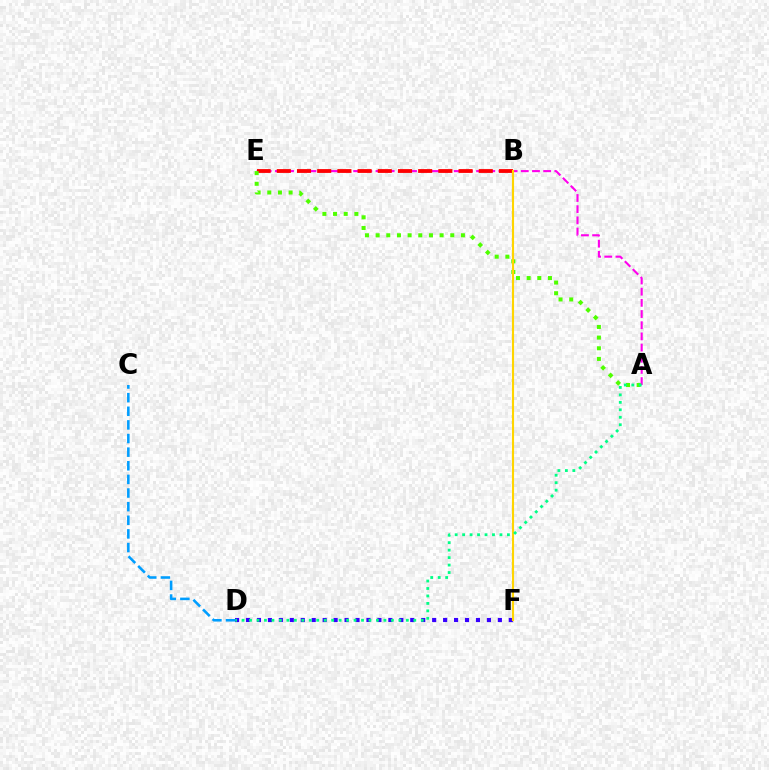{('A', 'E'): [{'color': '#ff00ed', 'line_style': 'dashed', 'thickness': 1.52}, {'color': '#4fff00', 'line_style': 'dotted', 'thickness': 2.9}], ('D', 'F'): [{'color': '#3700ff', 'line_style': 'dotted', 'thickness': 2.98}], ('B', 'E'): [{'color': '#ff0000', 'line_style': 'dashed', 'thickness': 2.74}], ('B', 'F'): [{'color': '#ffd500', 'line_style': 'solid', 'thickness': 1.53}], ('A', 'D'): [{'color': '#00ff86', 'line_style': 'dotted', 'thickness': 2.03}], ('C', 'D'): [{'color': '#009eff', 'line_style': 'dashed', 'thickness': 1.85}]}